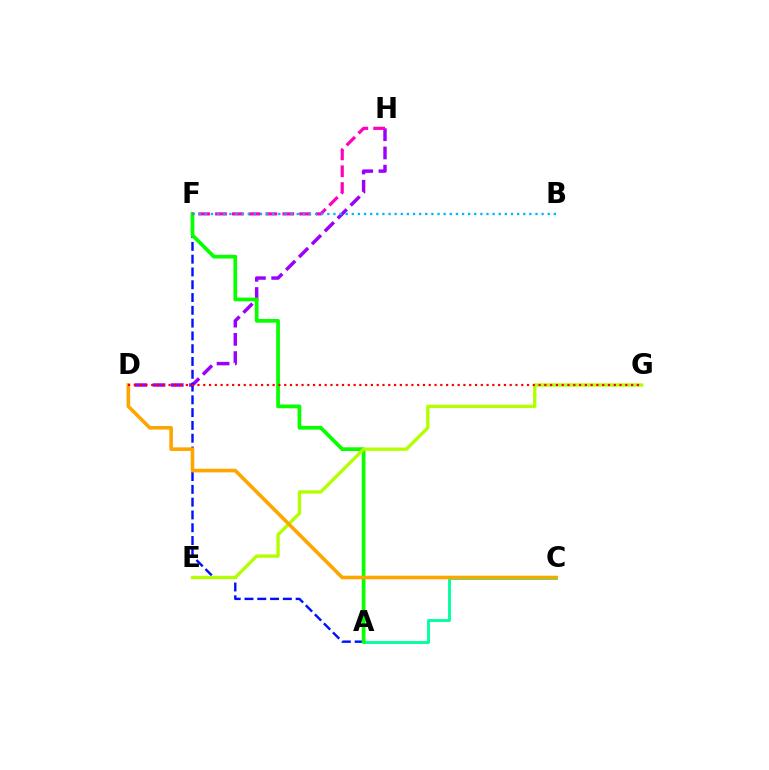{('D', 'H'): [{'color': '#9b00ff', 'line_style': 'dashed', 'thickness': 2.48}], ('A', 'C'): [{'color': '#00ff9d', 'line_style': 'solid', 'thickness': 2.06}], ('A', 'F'): [{'color': '#0010ff', 'line_style': 'dashed', 'thickness': 1.74}, {'color': '#08ff00', 'line_style': 'solid', 'thickness': 2.68}], ('F', 'H'): [{'color': '#ff00bd', 'line_style': 'dashed', 'thickness': 2.28}], ('E', 'G'): [{'color': '#b3ff00', 'line_style': 'solid', 'thickness': 2.4}], ('C', 'D'): [{'color': '#ffa500', 'line_style': 'solid', 'thickness': 2.59}], ('B', 'F'): [{'color': '#00b5ff', 'line_style': 'dotted', 'thickness': 1.66}], ('D', 'G'): [{'color': '#ff0000', 'line_style': 'dotted', 'thickness': 1.57}]}